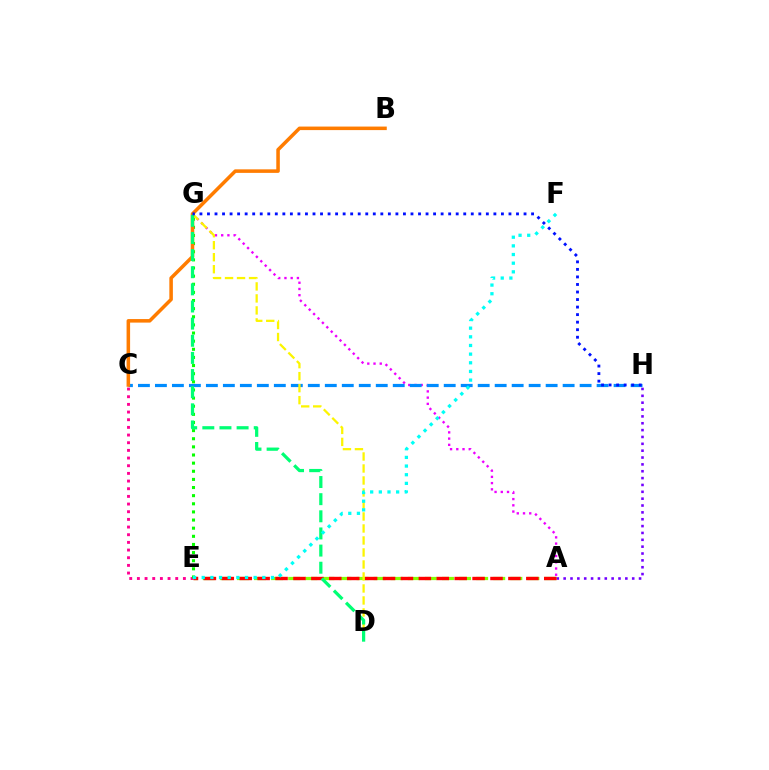{('A', 'G'): [{'color': '#ee00ff', 'line_style': 'dotted', 'thickness': 1.69}], ('A', 'E'): [{'color': '#84ff00', 'line_style': 'dashed', 'thickness': 2.32}, {'color': '#ff0000', 'line_style': 'dashed', 'thickness': 2.43}], ('C', 'E'): [{'color': '#ff0094', 'line_style': 'dotted', 'thickness': 2.08}], ('A', 'H'): [{'color': '#7200ff', 'line_style': 'dotted', 'thickness': 1.86}], ('C', 'H'): [{'color': '#008cff', 'line_style': 'dashed', 'thickness': 2.31}], ('E', 'G'): [{'color': '#08ff00', 'line_style': 'dotted', 'thickness': 2.21}], ('D', 'G'): [{'color': '#fcf500', 'line_style': 'dashed', 'thickness': 1.63}, {'color': '#00ff74', 'line_style': 'dashed', 'thickness': 2.33}], ('B', 'C'): [{'color': '#ff7c00', 'line_style': 'solid', 'thickness': 2.54}], ('E', 'F'): [{'color': '#00fff6', 'line_style': 'dotted', 'thickness': 2.35}], ('G', 'H'): [{'color': '#0010ff', 'line_style': 'dotted', 'thickness': 2.05}]}